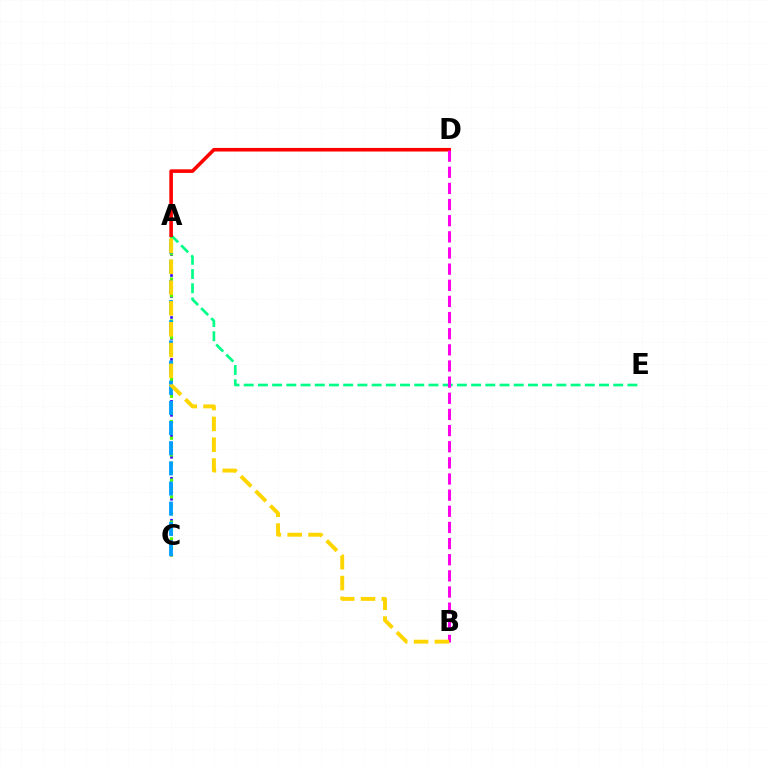{('A', 'C'): [{'color': '#3700ff', 'line_style': 'dotted', 'thickness': 1.9}, {'color': '#4fff00', 'line_style': 'dotted', 'thickness': 2.28}, {'color': '#009eff', 'line_style': 'dashed', 'thickness': 2.74}], ('A', 'E'): [{'color': '#00ff86', 'line_style': 'dashed', 'thickness': 1.93}], ('A', 'D'): [{'color': '#ff0000', 'line_style': 'solid', 'thickness': 2.58}], ('B', 'D'): [{'color': '#ff00ed', 'line_style': 'dashed', 'thickness': 2.19}], ('A', 'B'): [{'color': '#ffd500', 'line_style': 'dashed', 'thickness': 2.83}]}